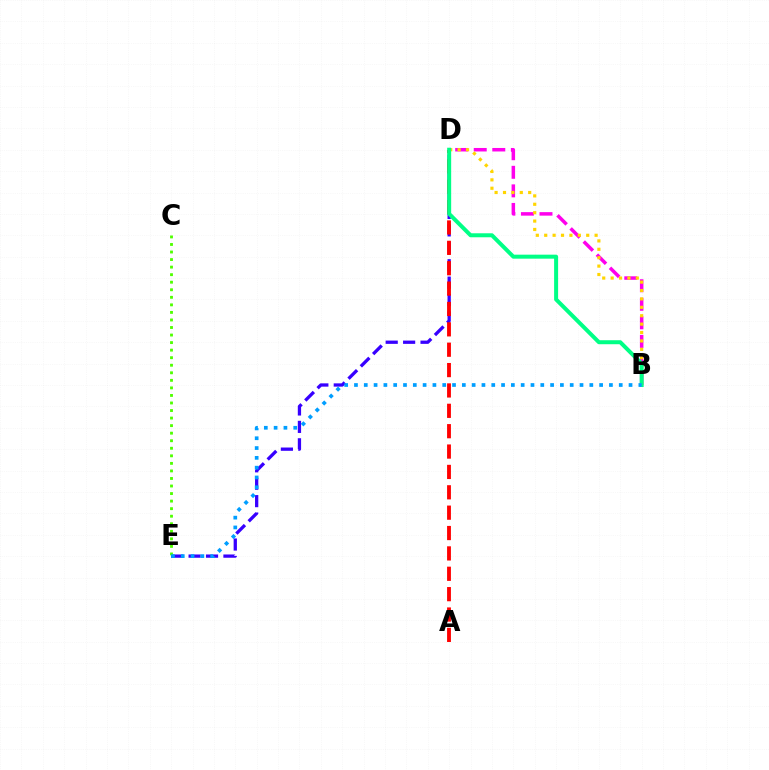{('D', 'E'): [{'color': '#3700ff', 'line_style': 'dashed', 'thickness': 2.37}], ('A', 'D'): [{'color': '#ff0000', 'line_style': 'dashed', 'thickness': 2.77}], ('C', 'E'): [{'color': '#4fff00', 'line_style': 'dotted', 'thickness': 2.05}], ('B', 'D'): [{'color': '#ff00ed', 'line_style': 'dashed', 'thickness': 2.52}, {'color': '#ffd500', 'line_style': 'dotted', 'thickness': 2.28}, {'color': '#00ff86', 'line_style': 'solid', 'thickness': 2.88}], ('B', 'E'): [{'color': '#009eff', 'line_style': 'dotted', 'thickness': 2.66}]}